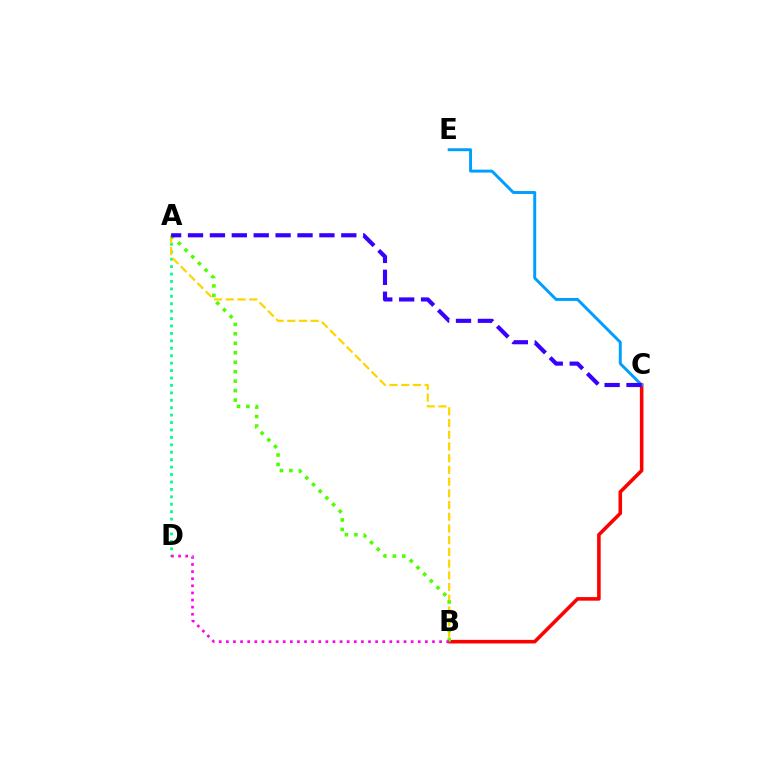{('A', 'D'): [{'color': '#00ff86', 'line_style': 'dotted', 'thickness': 2.02}], ('B', 'C'): [{'color': '#ff0000', 'line_style': 'solid', 'thickness': 2.57}], ('C', 'E'): [{'color': '#009eff', 'line_style': 'solid', 'thickness': 2.11}], ('A', 'B'): [{'color': '#ffd500', 'line_style': 'dashed', 'thickness': 1.59}, {'color': '#4fff00', 'line_style': 'dotted', 'thickness': 2.57}], ('A', 'C'): [{'color': '#3700ff', 'line_style': 'dashed', 'thickness': 2.97}], ('B', 'D'): [{'color': '#ff00ed', 'line_style': 'dotted', 'thickness': 1.93}]}